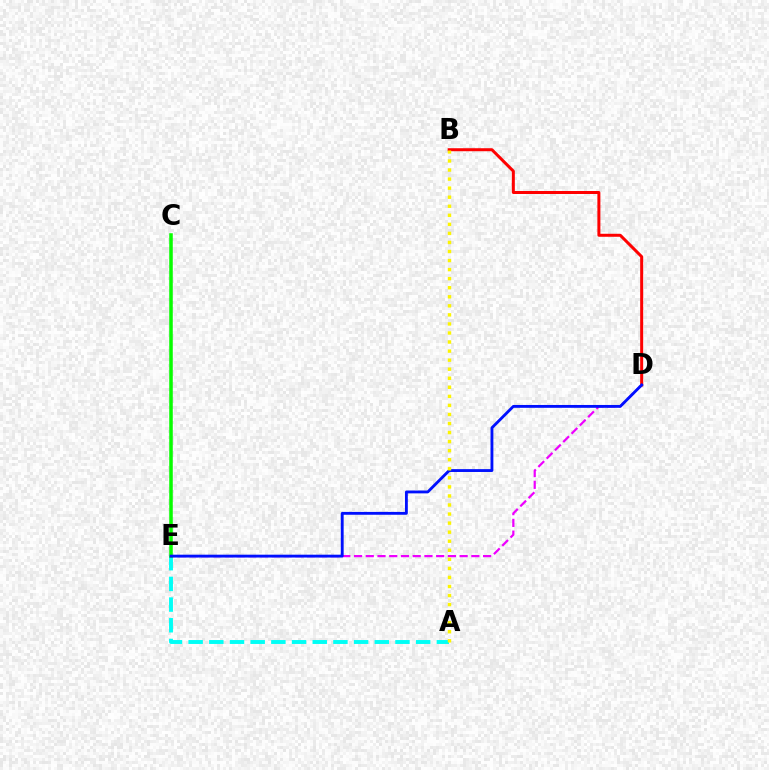{('D', 'E'): [{'color': '#ee00ff', 'line_style': 'dashed', 'thickness': 1.59}, {'color': '#0010ff', 'line_style': 'solid', 'thickness': 2.05}], ('A', 'E'): [{'color': '#00fff6', 'line_style': 'dashed', 'thickness': 2.81}], ('C', 'E'): [{'color': '#08ff00', 'line_style': 'solid', 'thickness': 2.55}], ('B', 'D'): [{'color': '#ff0000', 'line_style': 'solid', 'thickness': 2.16}], ('A', 'B'): [{'color': '#fcf500', 'line_style': 'dotted', 'thickness': 2.46}]}